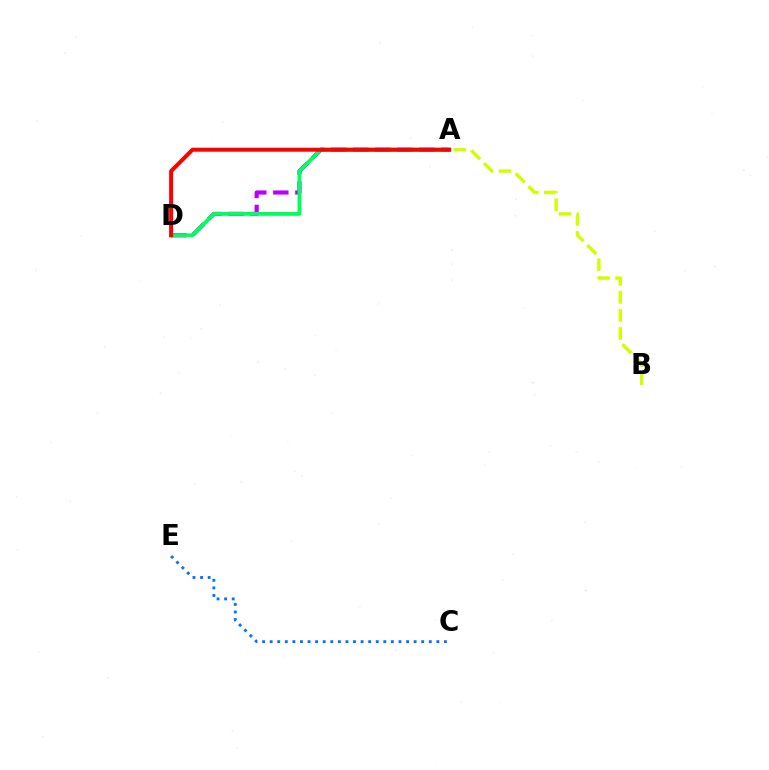{('A', 'D'): [{'color': '#b900ff', 'line_style': 'dashed', 'thickness': 2.99}, {'color': '#00ff5c', 'line_style': 'solid', 'thickness': 2.76}, {'color': '#ff0000', 'line_style': 'solid', 'thickness': 2.87}], ('C', 'E'): [{'color': '#0074ff', 'line_style': 'dotted', 'thickness': 2.06}], ('A', 'B'): [{'color': '#d1ff00', 'line_style': 'dashed', 'thickness': 2.45}]}